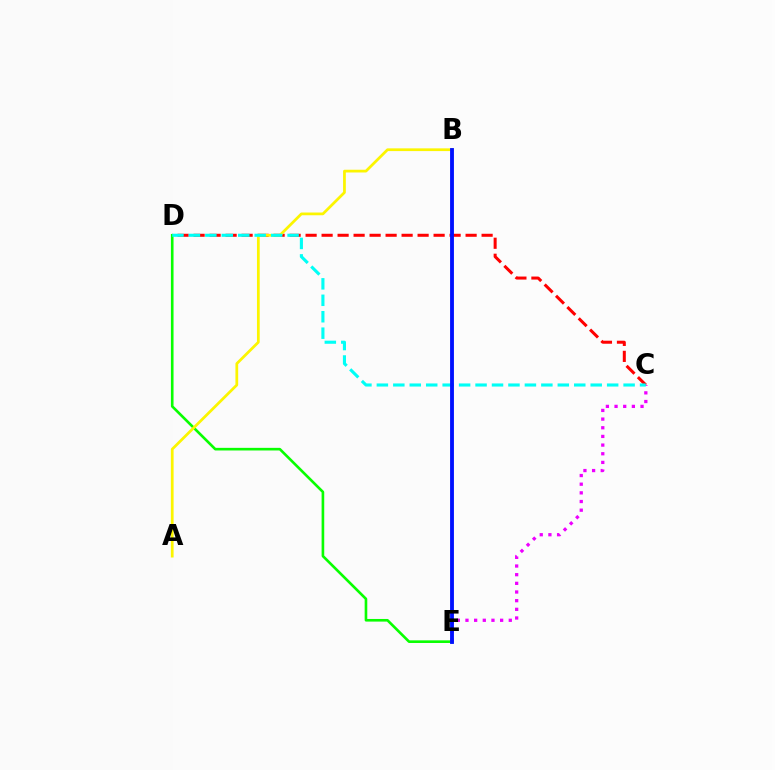{('C', 'D'): [{'color': '#ff0000', 'line_style': 'dashed', 'thickness': 2.17}, {'color': '#00fff6', 'line_style': 'dashed', 'thickness': 2.23}], ('D', 'E'): [{'color': '#08ff00', 'line_style': 'solid', 'thickness': 1.89}], ('C', 'E'): [{'color': '#ee00ff', 'line_style': 'dotted', 'thickness': 2.35}], ('A', 'B'): [{'color': '#fcf500', 'line_style': 'solid', 'thickness': 1.98}], ('B', 'E'): [{'color': '#0010ff', 'line_style': 'solid', 'thickness': 2.77}]}